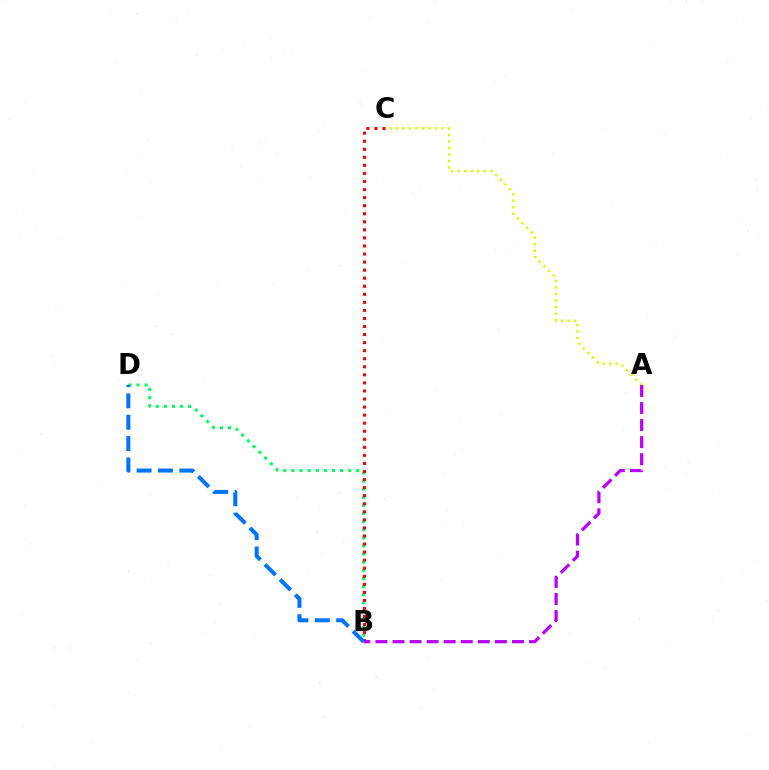{('B', 'D'): [{'color': '#00ff5c', 'line_style': 'dotted', 'thickness': 2.21}, {'color': '#0074ff', 'line_style': 'dashed', 'thickness': 2.9}], ('A', 'C'): [{'color': '#d1ff00', 'line_style': 'dotted', 'thickness': 1.77}], ('B', 'C'): [{'color': '#ff0000', 'line_style': 'dotted', 'thickness': 2.19}], ('A', 'B'): [{'color': '#b900ff', 'line_style': 'dashed', 'thickness': 2.32}]}